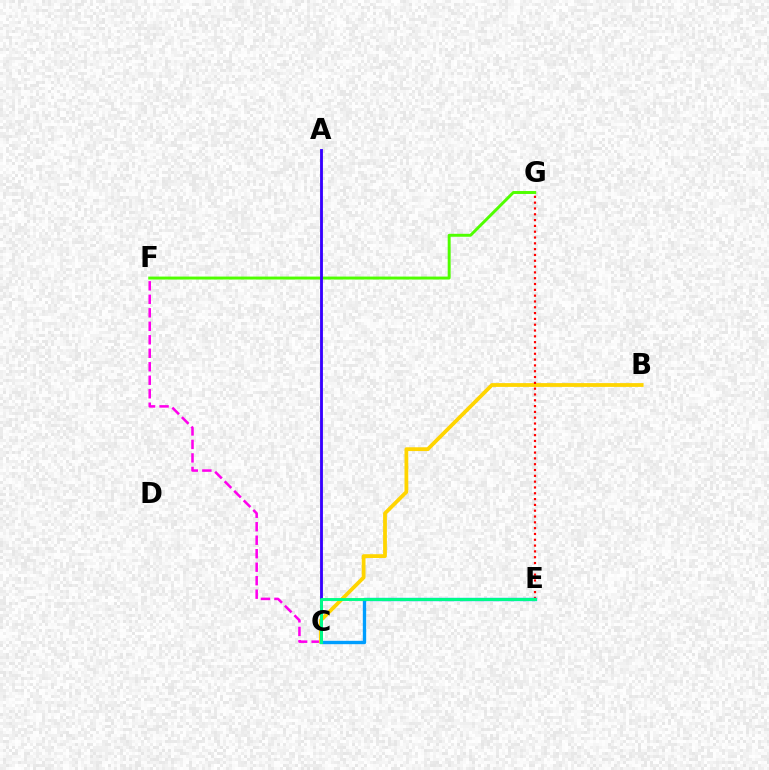{('F', 'G'): [{'color': '#4fff00', 'line_style': 'solid', 'thickness': 2.12}], ('C', 'F'): [{'color': '#ff00ed', 'line_style': 'dashed', 'thickness': 1.83}], ('B', 'C'): [{'color': '#ffd500', 'line_style': 'solid', 'thickness': 2.73}], ('A', 'C'): [{'color': '#3700ff', 'line_style': 'solid', 'thickness': 2.05}], ('E', 'G'): [{'color': '#ff0000', 'line_style': 'dotted', 'thickness': 1.58}], ('C', 'E'): [{'color': '#009eff', 'line_style': 'solid', 'thickness': 2.42}, {'color': '#00ff86', 'line_style': 'solid', 'thickness': 2.1}]}